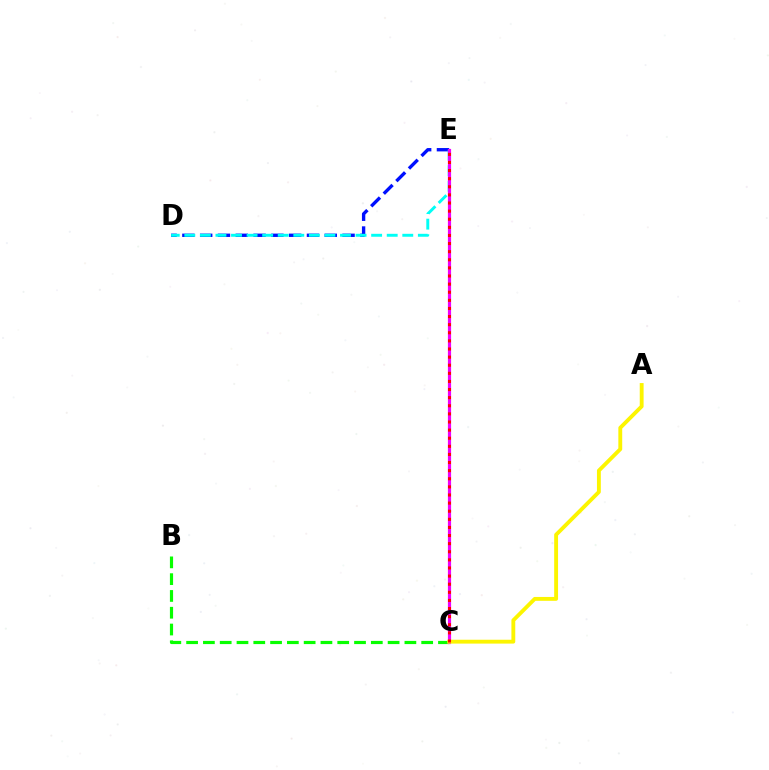{('B', 'C'): [{'color': '#08ff00', 'line_style': 'dashed', 'thickness': 2.28}], ('D', 'E'): [{'color': '#0010ff', 'line_style': 'dashed', 'thickness': 2.42}, {'color': '#00fff6', 'line_style': 'dashed', 'thickness': 2.12}], ('C', 'E'): [{'color': '#ee00ff', 'line_style': 'solid', 'thickness': 2.29}, {'color': '#ff0000', 'line_style': 'dotted', 'thickness': 2.2}], ('A', 'C'): [{'color': '#fcf500', 'line_style': 'solid', 'thickness': 2.78}]}